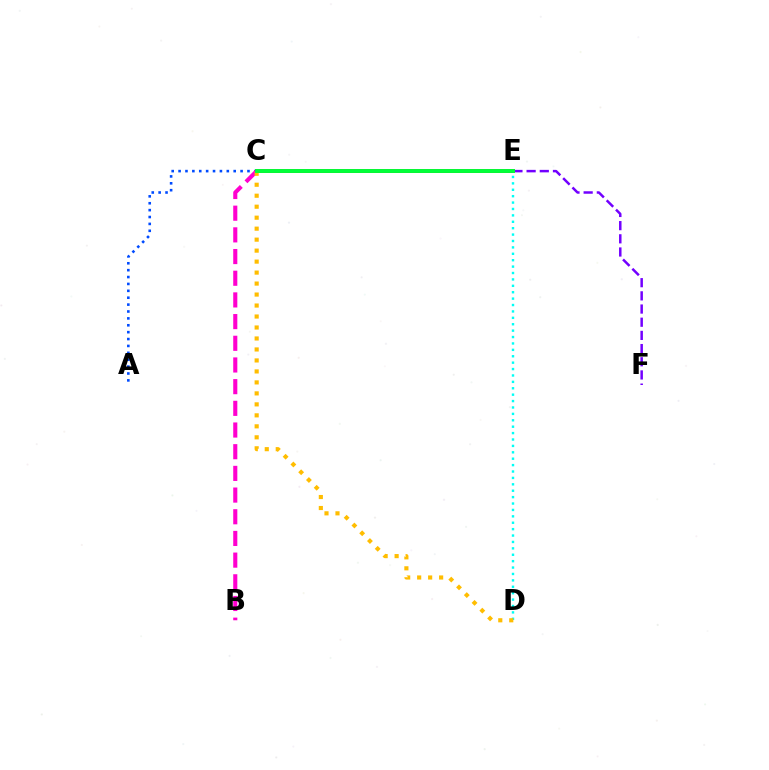{('C', 'E'): [{'color': '#ff0000', 'line_style': 'solid', 'thickness': 2.82}, {'color': '#84ff00', 'line_style': 'solid', 'thickness': 1.71}, {'color': '#00ff39', 'line_style': 'solid', 'thickness': 2.82}], ('A', 'C'): [{'color': '#004bff', 'line_style': 'dotted', 'thickness': 1.87}], ('E', 'F'): [{'color': '#7200ff', 'line_style': 'dashed', 'thickness': 1.79}], ('D', 'E'): [{'color': '#00fff6', 'line_style': 'dotted', 'thickness': 1.74}], ('B', 'C'): [{'color': '#ff00cf', 'line_style': 'dashed', 'thickness': 2.95}], ('C', 'D'): [{'color': '#ffbd00', 'line_style': 'dotted', 'thickness': 2.98}]}